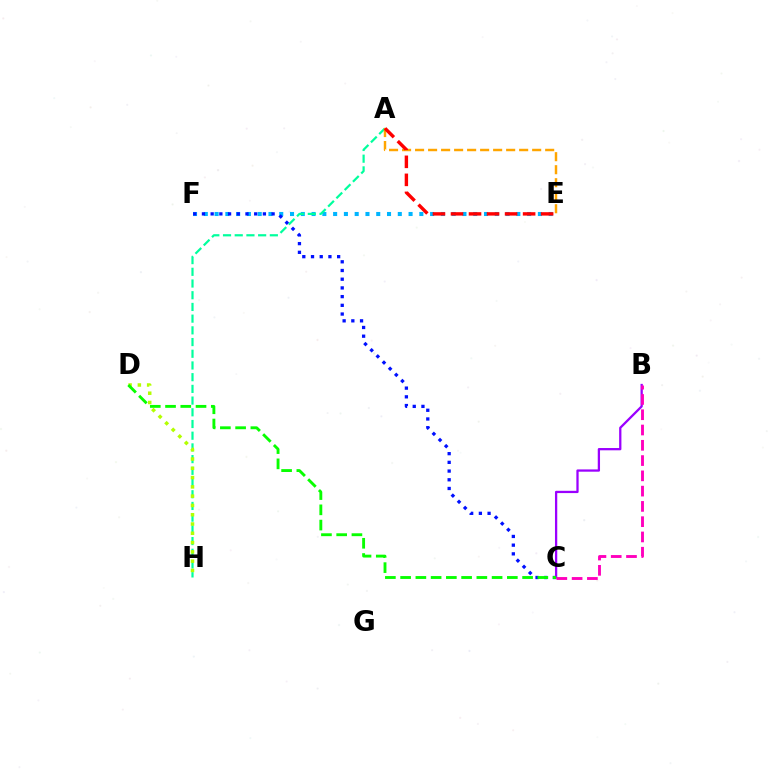{('E', 'F'): [{'color': '#00b5ff', 'line_style': 'dotted', 'thickness': 2.93}], ('C', 'F'): [{'color': '#0010ff', 'line_style': 'dotted', 'thickness': 2.37}], ('A', 'H'): [{'color': '#00ff9d', 'line_style': 'dashed', 'thickness': 1.59}], ('D', 'H'): [{'color': '#b3ff00', 'line_style': 'dotted', 'thickness': 2.52}], ('B', 'C'): [{'color': '#9b00ff', 'line_style': 'solid', 'thickness': 1.64}, {'color': '#ff00bd', 'line_style': 'dashed', 'thickness': 2.08}], ('A', 'E'): [{'color': '#ffa500', 'line_style': 'dashed', 'thickness': 1.77}, {'color': '#ff0000', 'line_style': 'dashed', 'thickness': 2.45}], ('C', 'D'): [{'color': '#08ff00', 'line_style': 'dashed', 'thickness': 2.07}]}